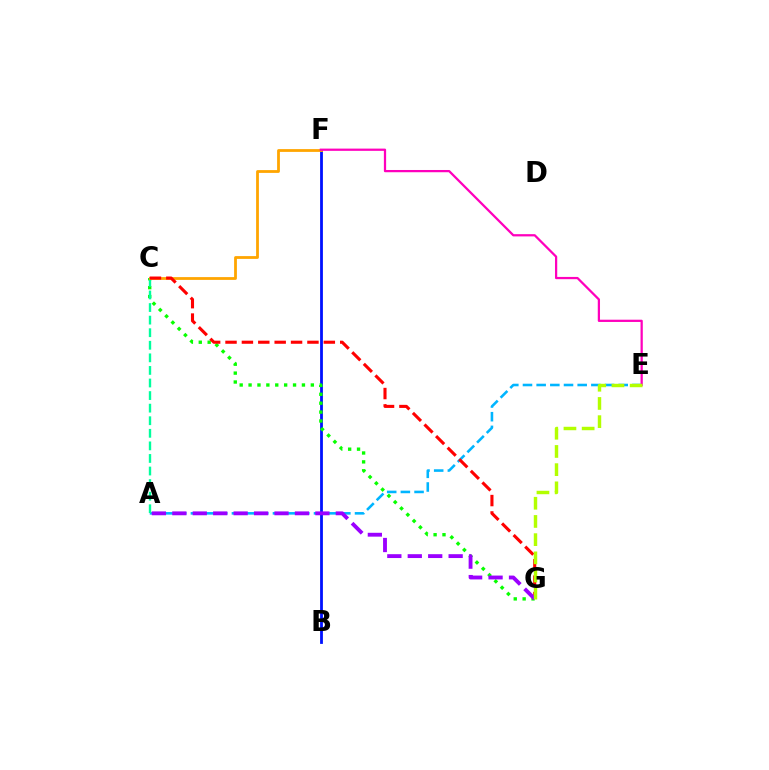{('A', 'E'): [{'color': '#00b5ff', 'line_style': 'dashed', 'thickness': 1.86}], ('B', 'F'): [{'color': '#0010ff', 'line_style': 'solid', 'thickness': 2.02}], ('C', 'G'): [{'color': '#08ff00', 'line_style': 'dotted', 'thickness': 2.42}, {'color': '#ff0000', 'line_style': 'dashed', 'thickness': 2.23}], ('A', 'C'): [{'color': '#00ff9d', 'line_style': 'dashed', 'thickness': 1.71}], ('C', 'F'): [{'color': '#ffa500', 'line_style': 'solid', 'thickness': 2.01}], ('E', 'F'): [{'color': '#ff00bd', 'line_style': 'solid', 'thickness': 1.62}], ('A', 'G'): [{'color': '#9b00ff', 'line_style': 'dashed', 'thickness': 2.78}], ('E', 'G'): [{'color': '#b3ff00', 'line_style': 'dashed', 'thickness': 2.47}]}